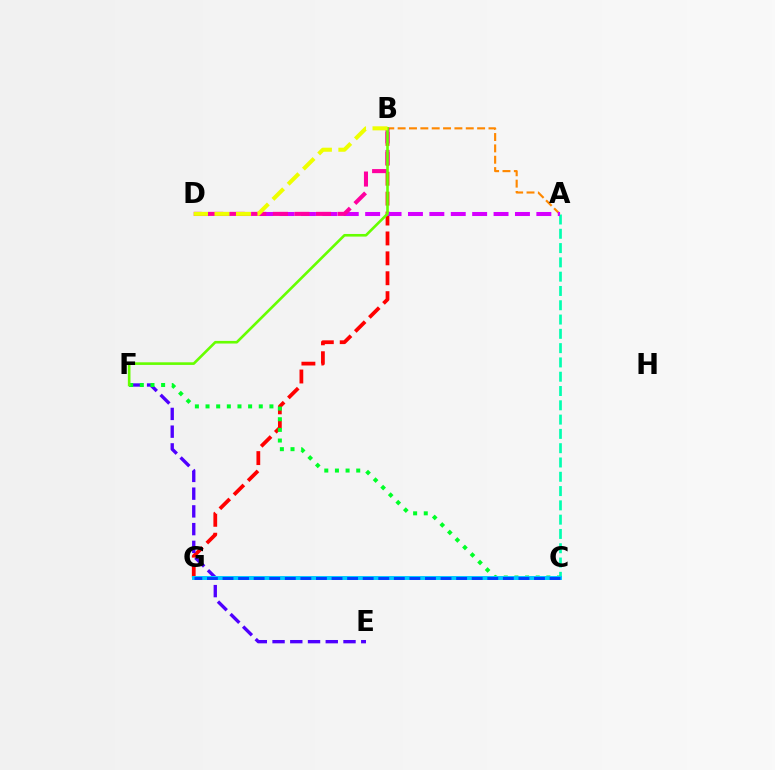{('B', 'G'): [{'color': '#ff0000', 'line_style': 'dashed', 'thickness': 2.7}], ('E', 'F'): [{'color': '#4f00ff', 'line_style': 'dashed', 'thickness': 2.41}], ('A', 'B'): [{'color': '#ff8800', 'line_style': 'dashed', 'thickness': 1.54}], ('A', 'C'): [{'color': '#00ffaf', 'line_style': 'dashed', 'thickness': 1.94}], ('C', 'F'): [{'color': '#00ff27', 'line_style': 'dotted', 'thickness': 2.89}], ('C', 'G'): [{'color': '#00c7ff', 'line_style': 'solid', 'thickness': 2.85}, {'color': '#003fff', 'line_style': 'dashed', 'thickness': 2.12}], ('A', 'D'): [{'color': '#d600ff', 'line_style': 'dashed', 'thickness': 2.91}], ('B', 'D'): [{'color': '#ff00a0', 'line_style': 'dashed', 'thickness': 2.93}, {'color': '#eeff00', 'line_style': 'dashed', 'thickness': 2.92}], ('B', 'F'): [{'color': '#66ff00', 'line_style': 'solid', 'thickness': 1.89}]}